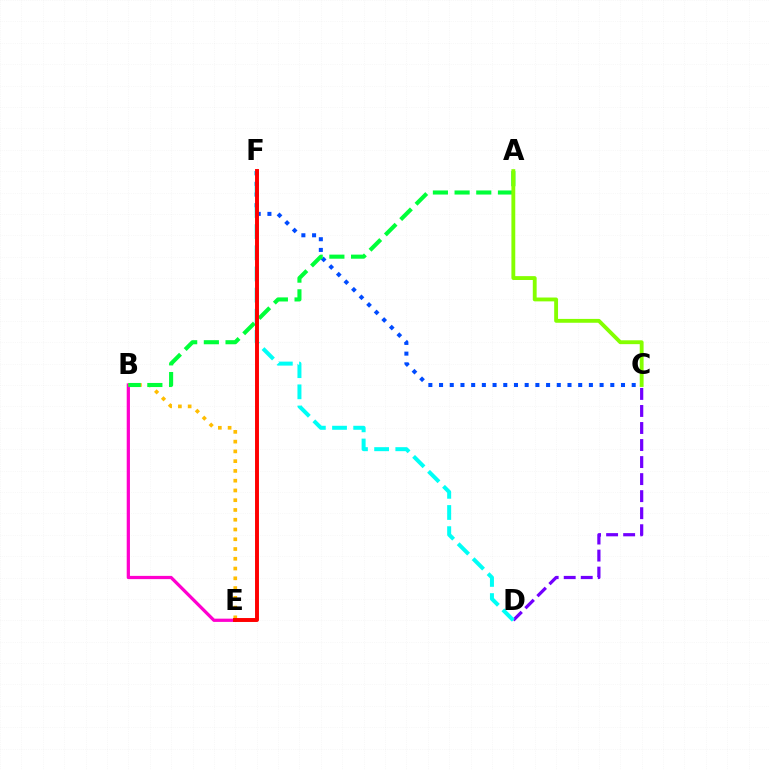{('C', 'F'): [{'color': '#004bff', 'line_style': 'dotted', 'thickness': 2.91}], ('B', 'E'): [{'color': '#ff00cf', 'line_style': 'solid', 'thickness': 2.33}, {'color': '#ffbd00', 'line_style': 'dotted', 'thickness': 2.65}], ('C', 'D'): [{'color': '#7200ff', 'line_style': 'dashed', 'thickness': 2.31}], ('A', 'B'): [{'color': '#00ff39', 'line_style': 'dashed', 'thickness': 2.95}], ('D', 'F'): [{'color': '#00fff6', 'line_style': 'dashed', 'thickness': 2.87}], ('A', 'C'): [{'color': '#84ff00', 'line_style': 'solid', 'thickness': 2.78}], ('E', 'F'): [{'color': '#ff0000', 'line_style': 'solid', 'thickness': 2.83}]}